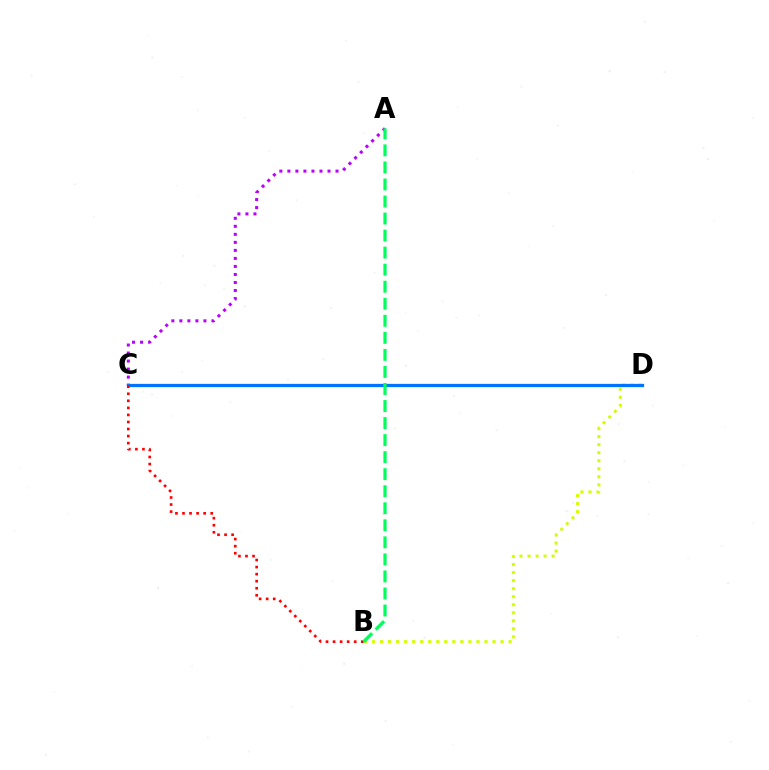{('A', 'C'): [{'color': '#b900ff', 'line_style': 'dotted', 'thickness': 2.18}], ('B', 'D'): [{'color': '#d1ff00', 'line_style': 'dotted', 'thickness': 2.18}], ('C', 'D'): [{'color': '#0074ff', 'line_style': 'solid', 'thickness': 2.35}], ('B', 'C'): [{'color': '#ff0000', 'line_style': 'dotted', 'thickness': 1.92}], ('A', 'B'): [{'color': '#00ff5c', 'line_style': 'dashed', 'thickness': 2.32}]}